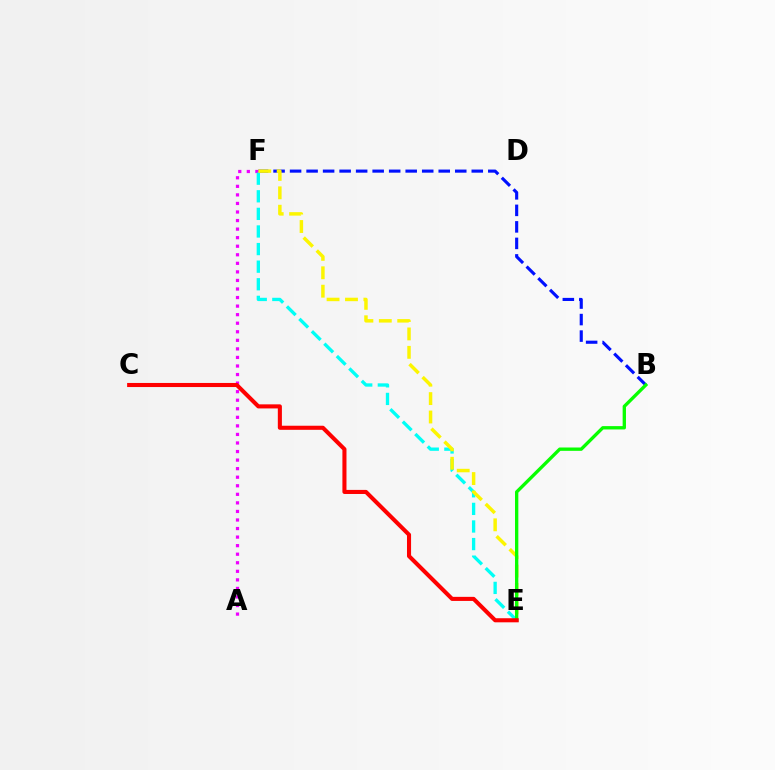{('B', 'F'): [{'color': '#0010ff', 'line_style': 'dashed', 'thickness': 2.24}], ('A', 'F'): [{'color': '#ee00ff', 'line_style': 'dotted', 'thickness': 2.32}], ('E', 'F'): [{'color': '#00fff6', 'line_style': 'dashed', 'thickness': 2.39}, {'color': '#fcf500', 'line_style': 'dashed', 'thickness': 2.5}], ('B', 'E'): [{'color': '#08ff00', 'line_style': 'solid', 'thickness': 2.4}], ('C', 'E'): [{'color': '#ff0000', 'line_style': 'solid', 'thickness': 2.93}]}